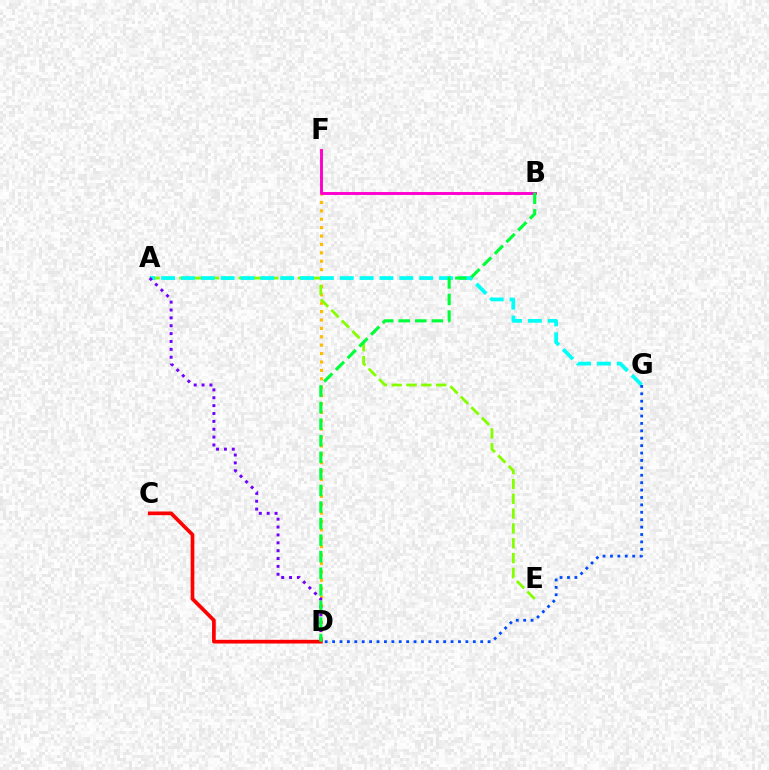{('D', 'F'): [{'color': '#ffbd00', 'line_style': 'dotted', 'thickness': 2.28}], ('A', 'E'): [{'color': '#84ff00', 'line_style': 'dashed', 'thickness': 2.01}], ('B', 'F'): [{'color': '#ff00cf', 'line_style': 'solid', 'thickness': 2.1}], ('C', 'D'): [{'color': '#ff0000', 'line_style': 'solid', 'thickness': 2.65}], ('A', 'G'): [{'color': '#00fff6', 'line_style': 'dashed', 'thickness': 2.7}], ('D', 'G'): [{'color': '#004bff', 'line_style': 'dotted', 'thickness': 2.01}], ('A', 'D'): [{'color': '#7200ff', 'line_style': 'dotted', 'thickness': 2.14}], ('B', 'D'): [{'color': '#00ff39', 'line_style': 'dashed', 'thickness': 2.25}]}